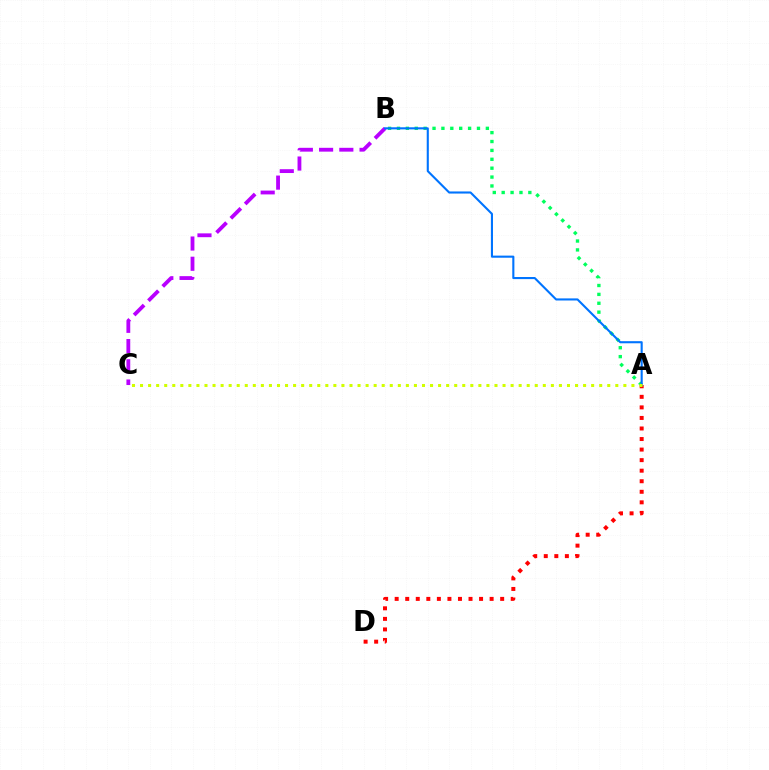{('A', 'D'): [{'color': '#ff0000', 'line_style': 'dotted', 'thickness': 2.87}], ('A', 'B'): [{'color': '#00ff5c', 'line_style': 'dotted', 'thickness': 2.41}, {'color': '#0074ff', 'line_style': 'solid', 'thickness': 1.51}], ('B', 'C'): [{'color': '#b900ff', 'line_style': 'dashed', 'thickness': 2.75}], ('A', 'C'): [{'color': '#d1ff00', 'line_style': 'dotted', 'thickness': 2.19}]}